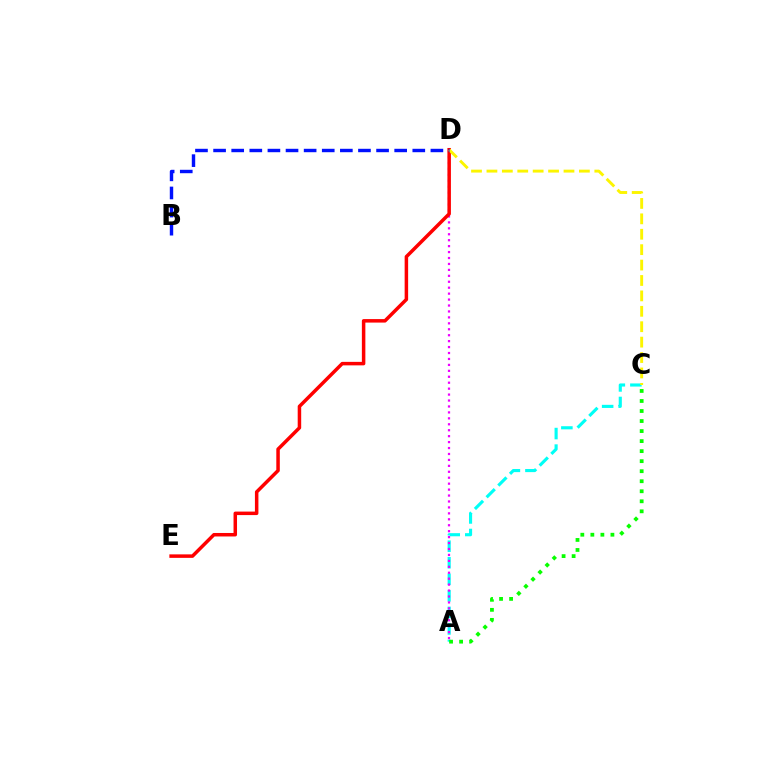{('A', 'C'): [{'color': '#00fff6', 'line_style': 'dashed', 'thickness': 2.25}, {'color': '#08ff00', 'line_style': 'dotted', 'thickness': 2.73}], ('A', 'D'): [{'color': '#ee00ff', 'line_style': 'dotted', 'thickness': 1.61}], ('D', 'E'): [{'color': '#ff0000', 'line_style': 'solid', 'thickness': 2.52}], ('C', 'D'): [{'color': '#fcf500', 'line_style': 'dashed', 'thickness': 2.09}], ('B', 'D'): [{'color': '#0010ff', 'line_style': 'dashed', 'thickness': 2.46}]}